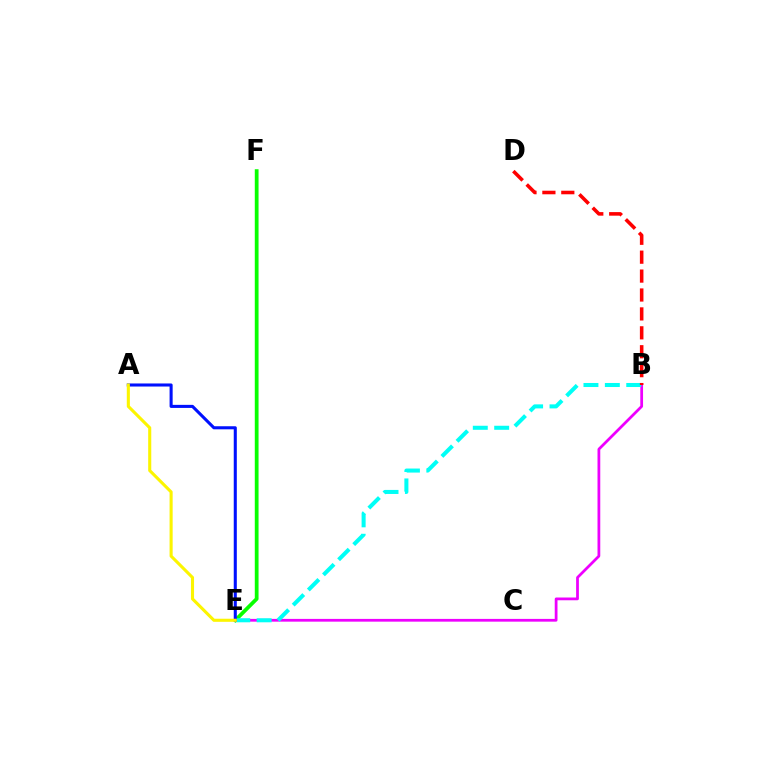{('E', 'F'): [{'color': '#08ff00', 'line_style': 'solid', 'thickness': 2.71}], ('B', 'E'): [{'color': '#ee00ff', 'line_style': 'solid', 'thickness': 1.99}, {'color': '#00fff6', 'line_style': 'dashed', 'thickness': 2.91}], ('B', 'D'): [{'color': '#ff0000', 'line_style': 'dashed', 'thickness': 2.57}], ('A', 'E'): [{'color': '#0010ff', 'line_style': 'solid', 'thickness': 2.21}, {'color': '#fcf500', 'line_style': 'solid', 'thickness': 2.22}]}